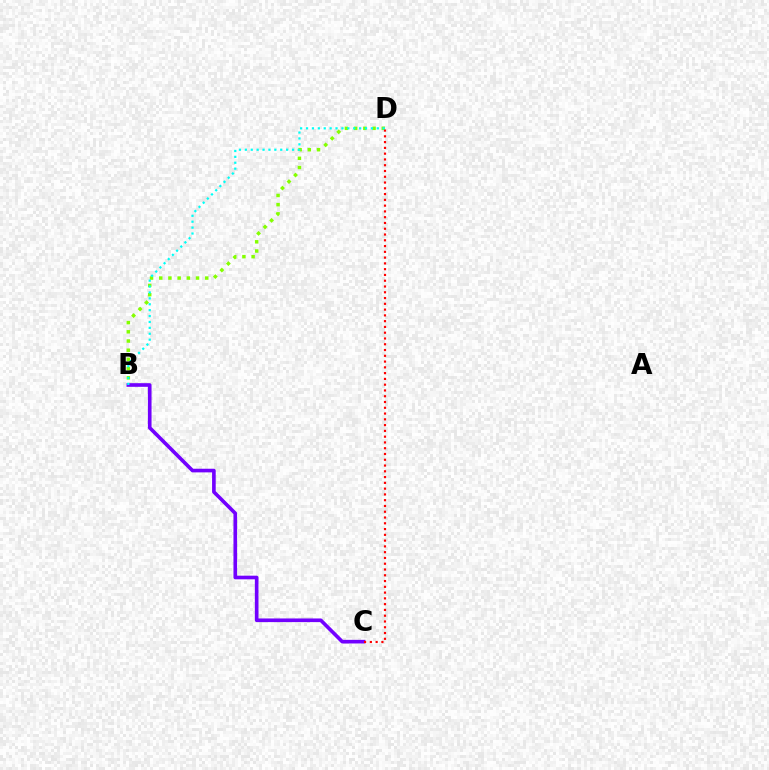{('B', 'D'): [{'color': '#84ff00', 'line_style': 'dotted', 'thickness': 2.5}, {'color': '#00fff6', 'line_style': 'dotted', 'thickness': 1.6}], ('B', 'C'): [{'color': '#7200ff', 'line_style': 'solid', 'thickness': 2.62}], ('C', 'D'): [{'color': '#ff0000', 'line_style': 'dotted', 'thickness': 1.57}]}